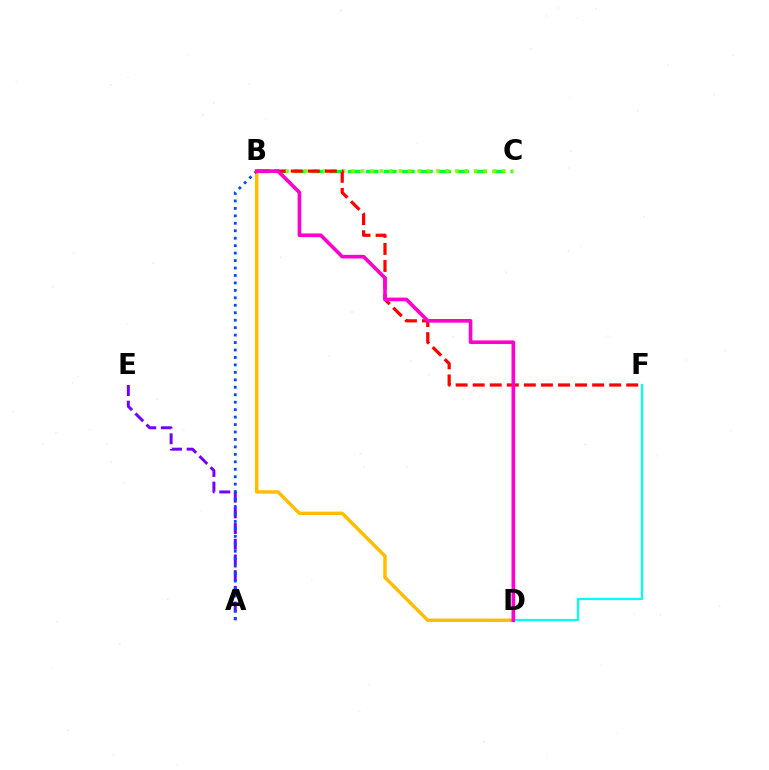{('B', 'C'): [{'color': '#00ff39', 'line_style': 'dashed', 'thickness': 2.46}, {'color': '#84ff00', 'line_style': 'dotted', 'thickness': 2.56}], ('B', 'D'): [{'color': '#ffbd00', 'line_style': 'solid', 'thickness': 2.48}, {'color': '#ff00cf', 'line_style': 'solid', 'thickness': 2.62}], ('B', 'F'): [{'color': '#ff0000', 'line_style': 'dashed', 'thickness': 2.32}], ('A', 'E'): [{'color': '#7200ff', 'line_style': 'dashed', 'thickness': 2.13}], ('D', 'F'): [{'color': '#00fff6', 'line_style': 'solid', 'thickness': 1.58}], ('A', 'B'): [{'color': '#004bff', 'line_style': 'dotted', 'thickness': 2.03}]}